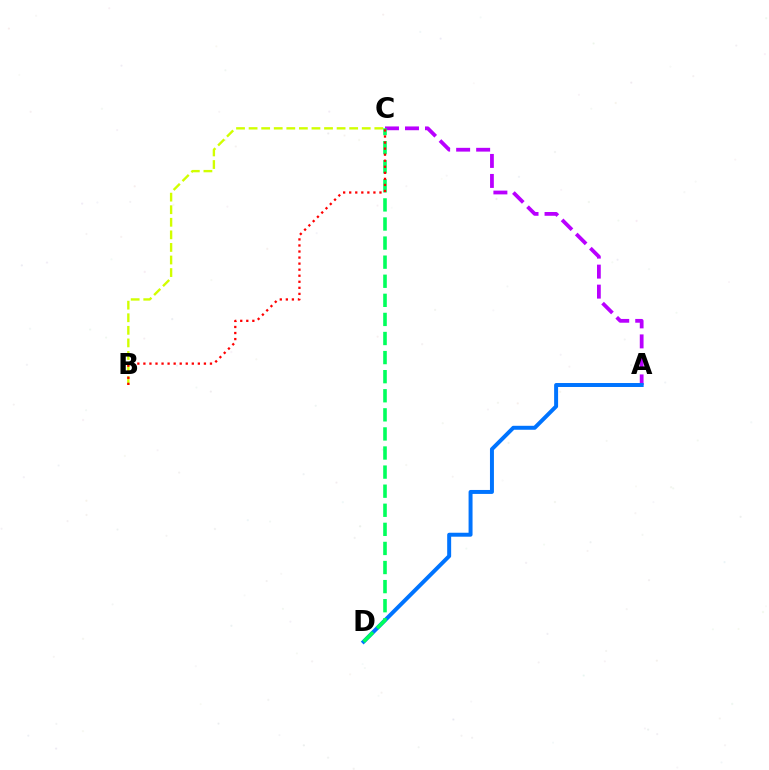{('A', 'C'): [{'color': '#b900ff', 'line_style': 'dashed', 'thickness': 2.72}], ('A', 'D'): [{'color': '#0074ff', 'line_style': 'solid', 'thickness': 2.85}], ('B', 'C'): [{'color': '#d1ff00', 'line_style': 'dashed', 'thickness': 1.71}, {'color': '#ff0000', 'line_style': 'dotted', 'thickness': 1.64}], ('C', 'D'): [{'color': '#00ff5c', 'line_style': 'dashed', 'thickness': 2.59}]}